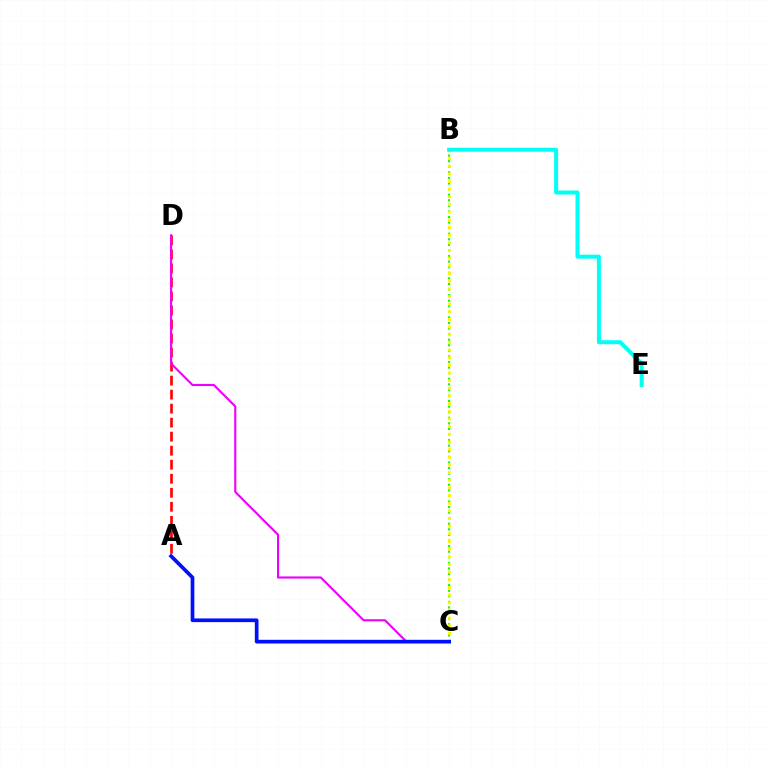{('A', 'D'): [{'color': '#ff0000', 'line_style': 'dashed', 'thickness': 1.9}], ('B', 'C'): [{'color': '#08ff00', 'line_style': 'dotted', 'thickness': 1.52}, {'color': '#fcf500', 'line_style': 'dotted', 'thickness': 2.08}], ('C', 'D'): [{'color': '#ee00ff', 'line_style': 'solid', 'thickness': 1.53}], ('A', 'C'): [{'color': '#0010ff', 'line_style': 'solid', 'thickness': 2.66}], ('B', 'E'): [{'color': '#00fff6', 'line_style': 'solid', 'thickness': 2.88}]}